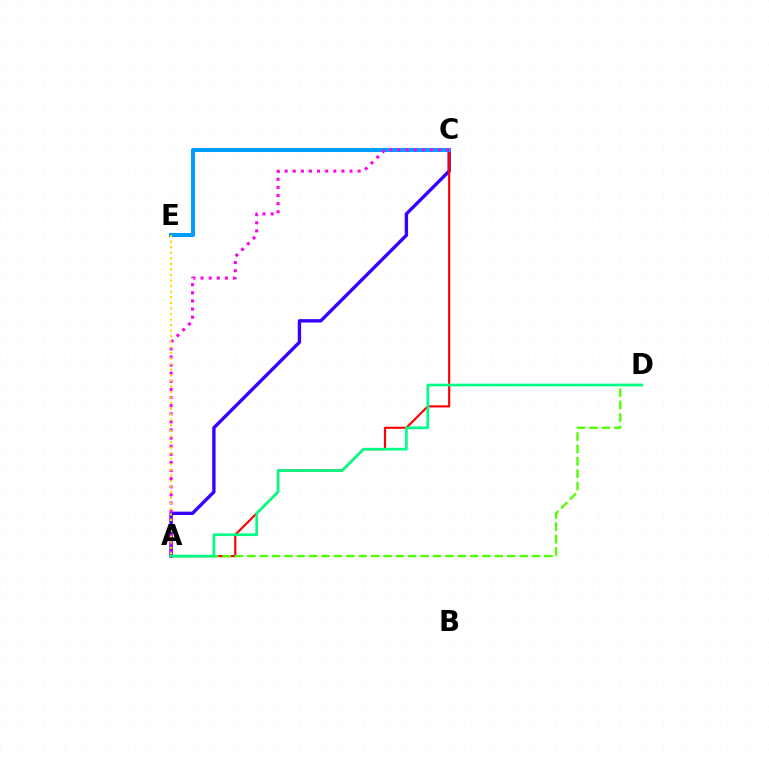{('A', 'C'): [{'color': '#3700ff', 'line_style': 'solid', 'thickness': 2.43}, {'color': '#ff0000', 'line_style': 'solid', 'thickness': 1.55}, {'color': '#ff00ed', 'line_style': 'dotted', 'thickness': 2.2}], ('C', 'E'): [{'color': '#009eff', 'line_style': 'solid', 'thickness': 2.9}], ('A', 'D'): [{'color': '#4fff00', 'line_style': 'dashed', 'thickness': 1.68}, {'color': '#00ff86', 'line_style': 'solid', 'thickness': 1.93}], ('A', 'E'): [{'color': '#ffd500', 'line_style': 'dotted', 'thickness': 1.51}]}